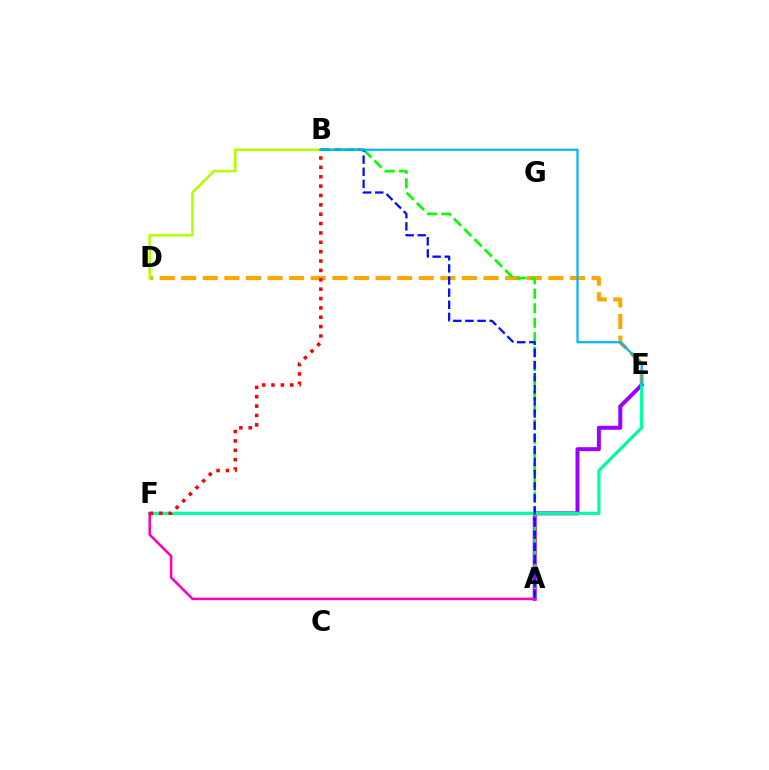{('D', 'E'): [{'color': '#ffa500', 'line_style': 'dashed', 'thickness': 2.93}], ('A', 'E'): [{'color': '#9b00ff', 'line_style': 'solid', 'thickness': 2.87}], ('A', 'B'): [{'color': '#08ff00', 'line_style': 'dashed', 'thickness': 1.97}, {'color': '#0010ff', 'line_style': 'dashed', 'thickness': 1.65}], ('E', 'F'): [{'color': '#00ff9d', 'line_style': 'solid', 'thickness': 2.31}], ('B', 'D'): [{'color': '#b3ff00', 'line_style': 'solid', 'thickness': 1.88}], ('A', 'F'): [{'color': '#ff00bd', 'line_style': 'solid', 'thickness': 1.84}], ('B', 'F'): [{'color': '#ff0000', 'line_style': 'dotted', 'thickness': 2.54}], ('B', 'E'): [{'color': '#00b5ff', 'line_style': 'solid', 'thickness': 1.59}]}